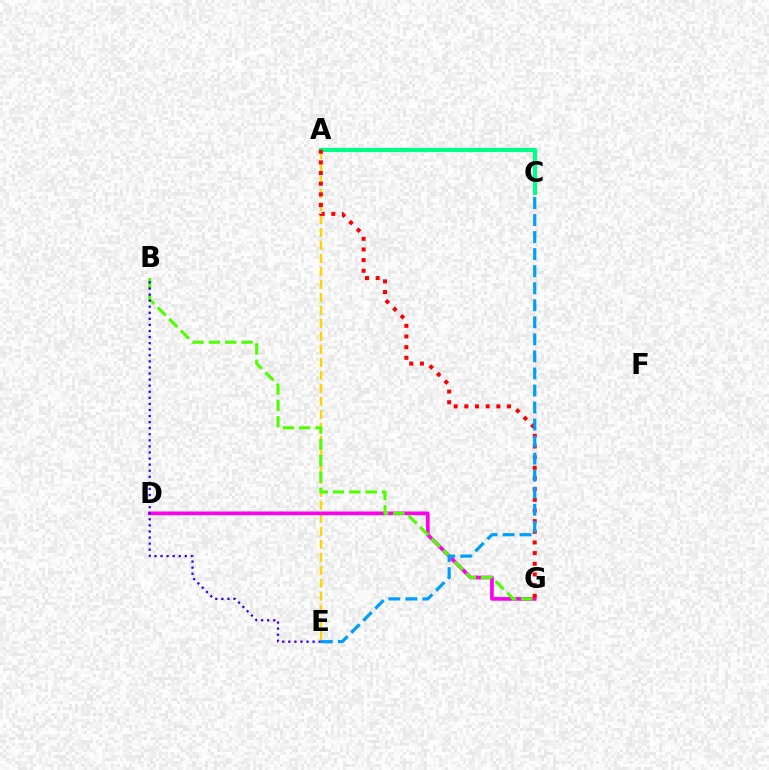{('A', 'E'): [{'color': '#ffd500', 'line_style': 'dashed', 'thickness': 1.76}], ('A', 'C'): [{'color': '#00ff86', 'line_style': 'solid', 'thickness': 2.96}], ('D', 'G'): [{'color': '#ff00ed', 'line_style': 'solid', 'thickness': 2.66}], ('A', 'G'): [{'color': '#ff0000', 'line_style': 'dotted', 'thickness': 2.9}], ('B', 'G'): [{'color': '#4fff00', 'line_style': 'dashed', 'thickness': 2.22}], ('B', 'E'): [{'color': '#3700ff', 'line_style': 'dotted', 'thickness': 1.65}], ('C', 'E'): [{'color': '#009eff', 'line_style': 'dashed', 'thickness': 2.32}]}